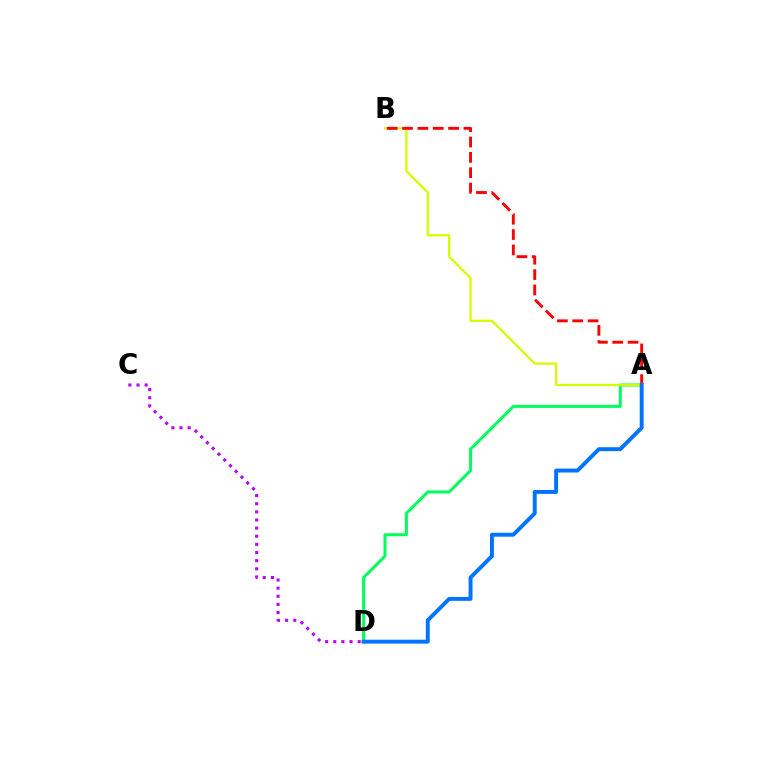{('A', 'D'): [{'color': '#00ff5c', 'line_style': 'solid', 'thickness': 2.18}, {'color': '#0074ff', 'line_style': 'solid', 'thickness': 2.82}], ('A', 'B'): [{'color': '#d1ff00', 'line_style': 'solid', 'thickness': 1.64}, {'color': '#ff0000', 'line_style': 'dashed', 'thickness': 2.08}], ('C', 'D'): [{'color': '#b900ff', 'line_style': 'dotted', 'thickness': 2.21}]}